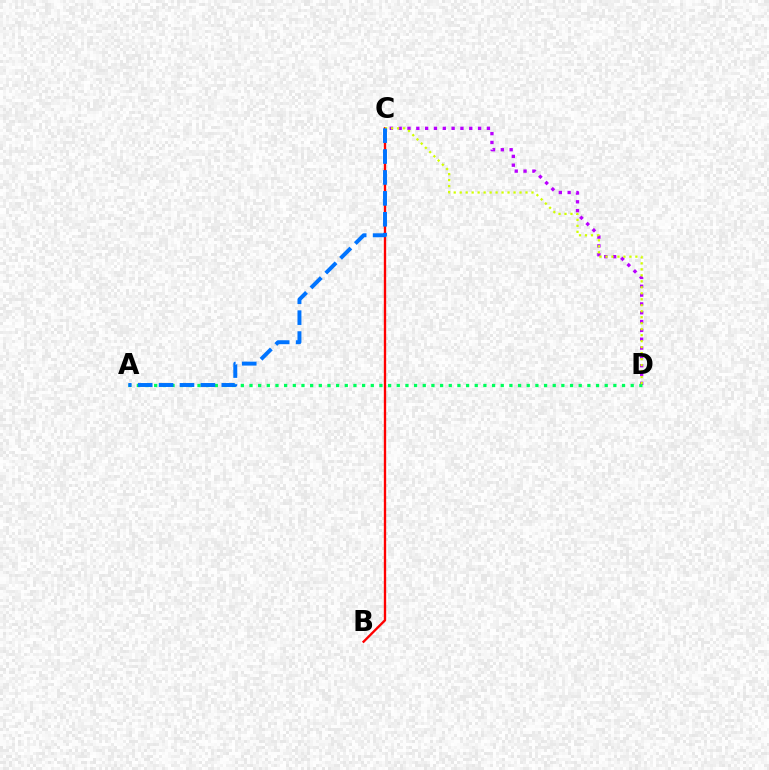{('B', 'C'): [{'color': '#ff0000', 'line_style': 'solid', 'thickness': 1.69}], ('C', 'D'): [{'color': '#b900ff', 'line_style': 'dotted', 'thickness': 2.4}, {'color': '#d1ff00', 'line_style': 'dotted', 'thickness': 1.63}], ('A', 'D'): [{'color': '#00ff5c', 'line_style': 'dotted', 'thickness': 2.35}], ('A', 'C'): [{'color': '#0074ff', 'line_style': 'dashed', 'thickness': 2.84}]}